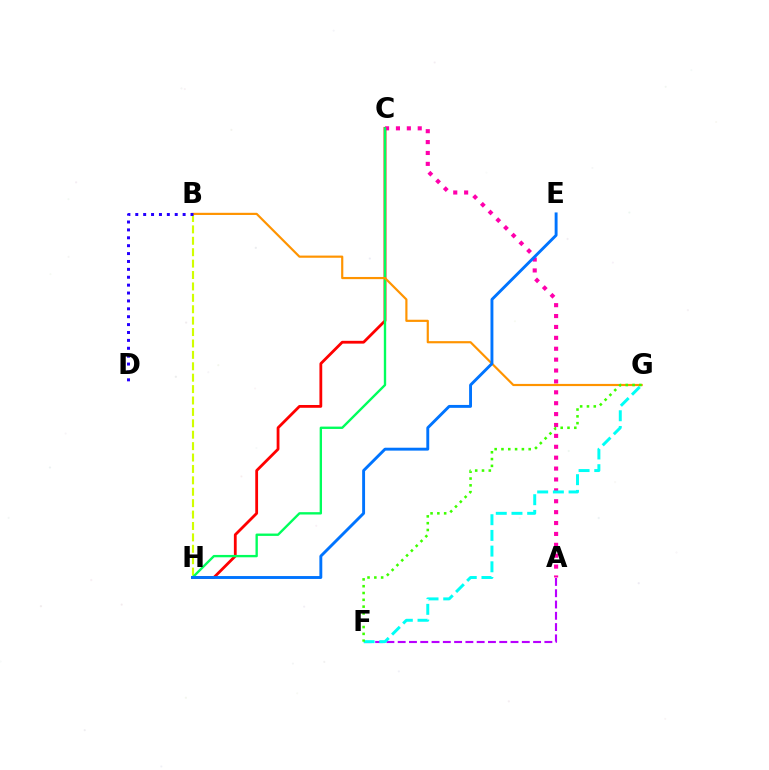{('A', 'F'): [{'color': '#b900ff', 'line_style': 'dashed', 'thickness': 1.53}], ('C', 'H'): [{'color': '#ff0000', 'line_style': 'solid', 'thickness': 2.01}, {'color': '#00ff5c', 'line_style': 'solid', 'thickness': 1.7}], ('A', 'C'): [{'color': '#ff00ac', 'line_style': 'dotted', 'thickness': 2.96}], ('B', 'H'): [{'color': '#d1ff00', 'line_style': 'dashed', 'thickness': 1.55}], ('B', 'G'): [{'color': '#ff9400', 'line_style': 'solid', 'thickness': 1.57}], ('E', 'H'): [{'color': '#0074ff', 'line_style': 'solid', 'thickness': 2.09}], ('B', 'D'): [{'color': '#2500ff', 'line_style': 'dotted', 'thickness': 2.14}], ('F', 'G'): [{'color': '#00fff6', 'line_style': 'dashed', 'thickness': 2.13}, {'color': '#3dff00', 'line_style': 'dotted', 'thickness': 1.85}]}